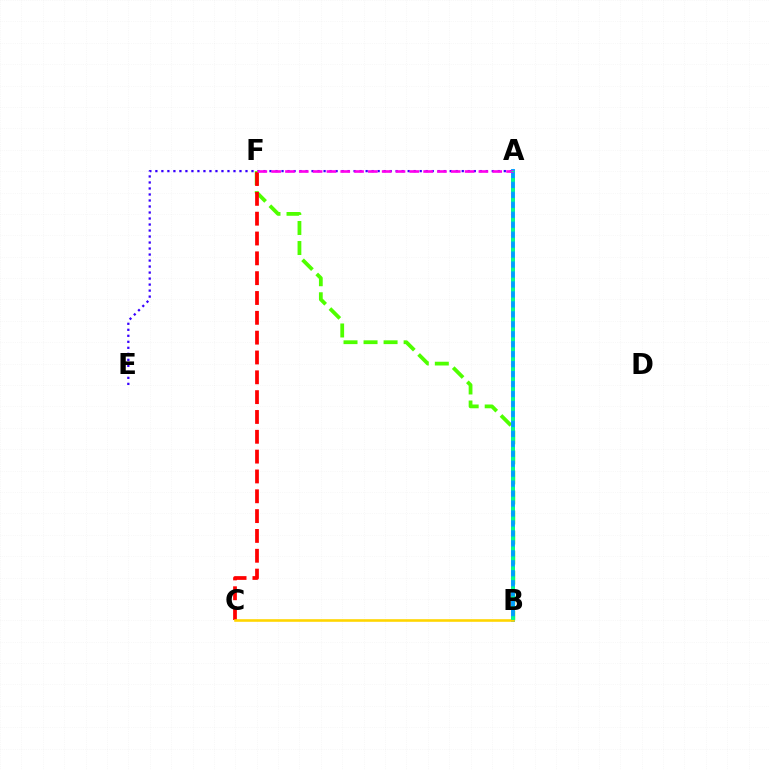{('A', 'E'): [{'color': '#3700ff', 'line_style': 'dotted', 'thickness': 1.63}], ('B', 'F'): [{'color': '#4fff00', 'line_style': 'dashed', 'thickness': 2.72}], ('C', 'F'): [{'color': '#ff0000', 'line_style': 'dashed', 'thickness': 2.69}], ('A', 'B'): [{'color': '#009eff', 'line_style': 'solid', 'thickness': 2.8}, {'color': '#00ff86', 'line_style': 'dotted', 'thickness': 2.71}], ('A', 'F'): [{'color': '#ff00ed', 'line_style': 'dashed', 'thickness': 1.88}], ('B', 'C'): [{'color': '#ffd500', 'line_style': 'solid', 'thickness': 1.87}]}